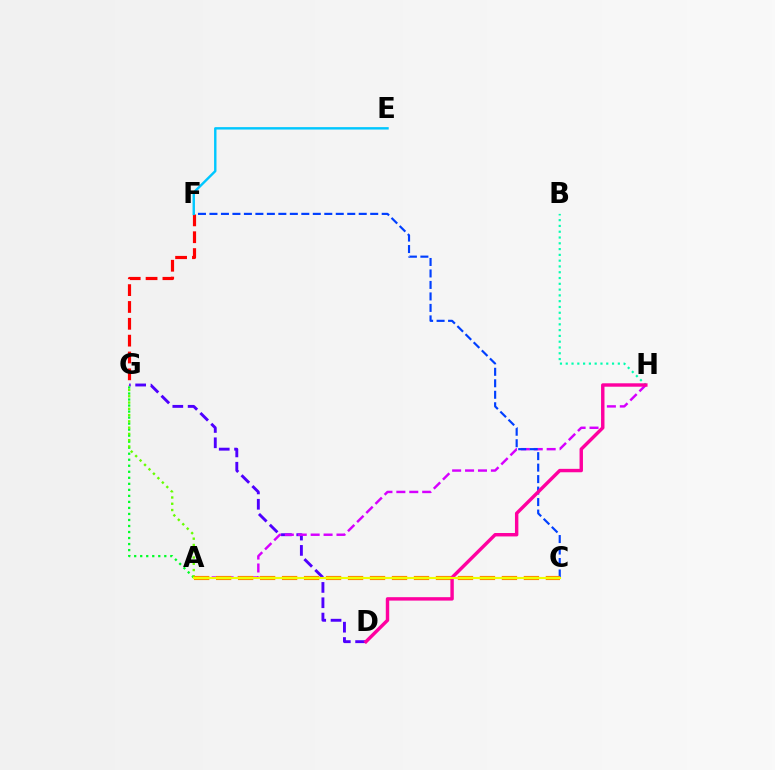{('F', 'G'): [{'color': '#ff0000', 'line_style': 'dashed', 'thickness': 2.29}], ('D', 'G'): [{'color': '#4f00ff', 'line_style': 'dashed', 'thickness': 2.08}], ('A', 'H'): [{'color': '#d600ff', 'line_style': 'dashed', 'thickness': 1.75}], ('A', 'G'): [{'color': '#00ff27', 'line_style': 'dotted', 'thickness': 1.64}, {'color': '#66ff00', 'line_style': 'dotted', 'thickness': 1.7}], ('B', 'H'): [{'color': '#00ffaf', 'line_style': 'dotted', 'thickness': 1.57}], ('C', 'F'): [{'color': '#003fff', 'line_style': 'dashed', 'thickness': 1.56}], ('A', 'C'): [{'color': '#ff8800', 'line_style': 'dashed', 'thickness': 2.99}, {'color': '#eeff00', 'line_style': 'solid', 'thickness': 1.55}], ('D', 'H'): [{'color': '#ff00a0', 'line_style': 'solid', 'thickness': 2.46}], ('E', 'F'): [{'color': '#00c7ff', 'line_style': 'solid', 'thickness': 1.74}]}